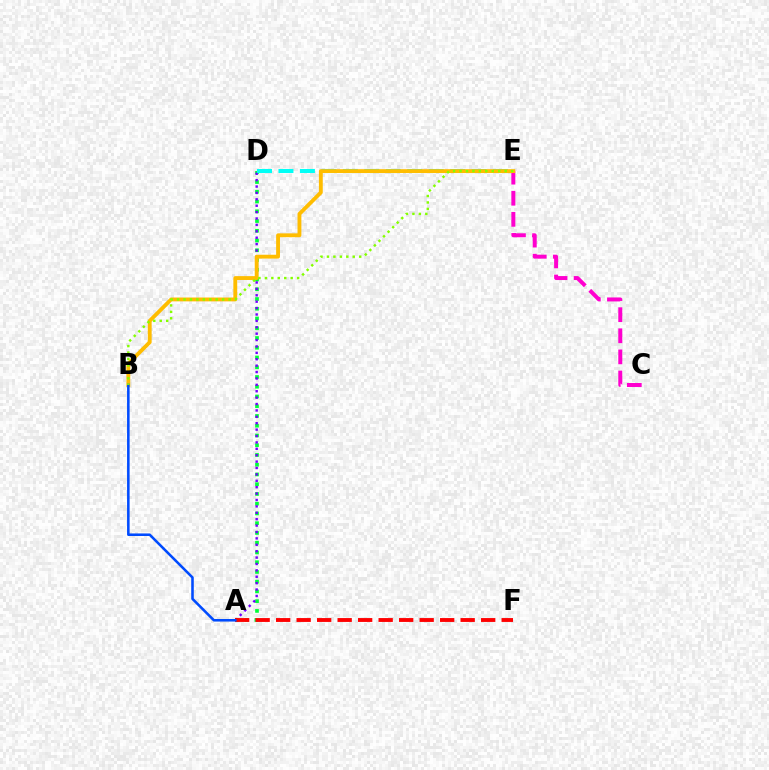{('A', 'D'): [{'color': '#00ff39', 'line_style': 'dotted', 'thickness': 2.65}, {'color': '#7200ff', 'line_style': 'dotted', 'thickness': 1.74}], ('C', 'E'): [{'color': '#ff00cf', 'line_style': 'dashed', 'thickness': 2.86}], ('D', 'E'): [{'color': '#00fff6', 'line_style': 'dashed', 'thickness': 2.92}], ('A', 'F'): [{'color': '#ff0000', 'line_style': 'dashed', 'thickness': 2.79}], ('B', 'E'): [{'color': '#ffbd00', 'line_style': 'solid', 'thickness': 2.77}, {'color': '#84ff00', 'line_style': 'dotted', 'thickness': 1.75}], ('A', 'B'): [{'color': '#004bff', 'line_style': 'solid', 'thickness': 1.84}]}